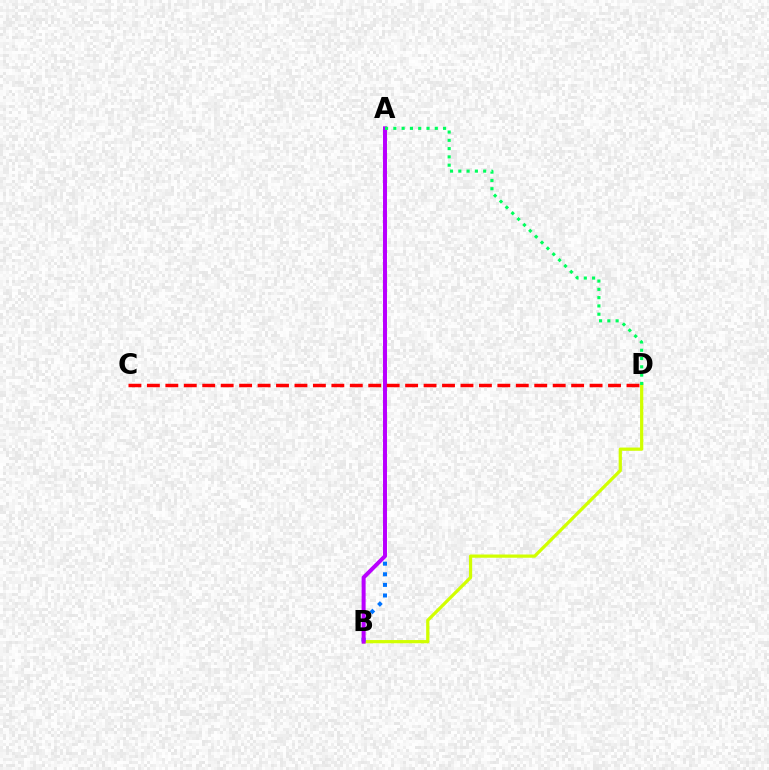{('B', 'D'): [{'color': '#d1ff00', 'line_style': 'solid', 'thickness': 2.32}], ('A', 'B'): [{'color': '#0074ff', 'line_style': 'dotted', 'thickness': 2.88}, {'color': '#b900ff', 'line_style': 'solid', 'thickness': 2.89}], ('A', 'D'): [{'color': '#00ff5c', 'line_style': 'dotted', 'thickness': 2.25}], ('C', 'D'): [{'color': '#ff0000', 'line_style': 'dashed', 'thickness': 2.51}]}